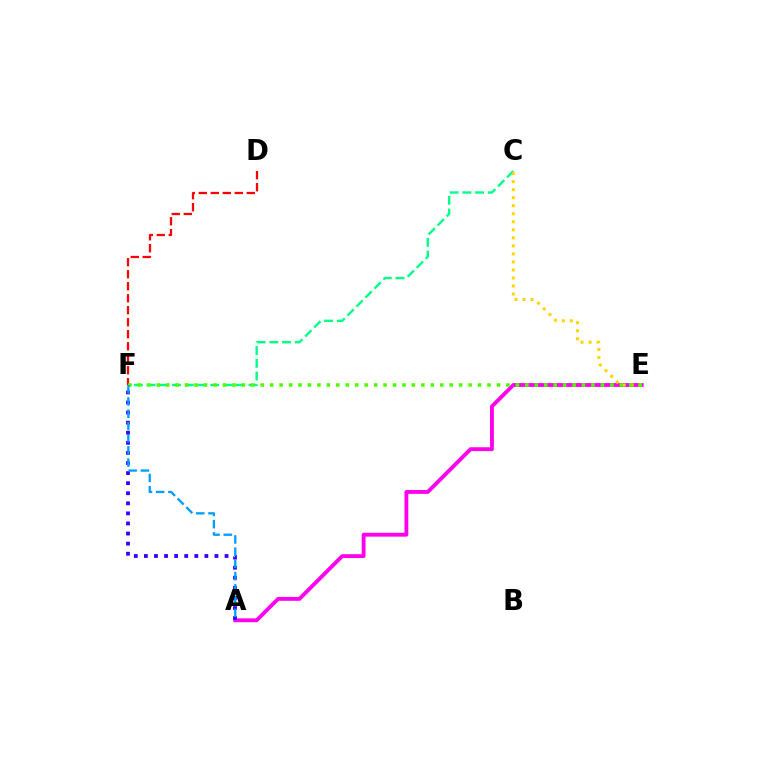{('A', 'E'): [{'color': '#ff00ed', 'line_style': 'solid', 'thickness': 2.77}], ('A', 'F'): [{'color': '#3700ff', 'line_style': 'dotted', 'thickness': 2.74}, {'color': '#009eff', 'line_style': 'dashed', 'thickness': 1.66}], ('C', 'F'): [{'color': '#00ff86', 'line_style': 'dashed', 'thickness': 1.73}], ('C', 'E'): [{'color': '#ffd500', 'line_style': 'dotted', 'thickness': 2.18}], ('D', 'F'): [{'color': '#ff0000', 'line_style': 'dashed', 'thickness': 1.63}], ('E', 'F'): [{'color': '#4fff00', 'line_style': 'dotted', 'thickness': 2.57}]}